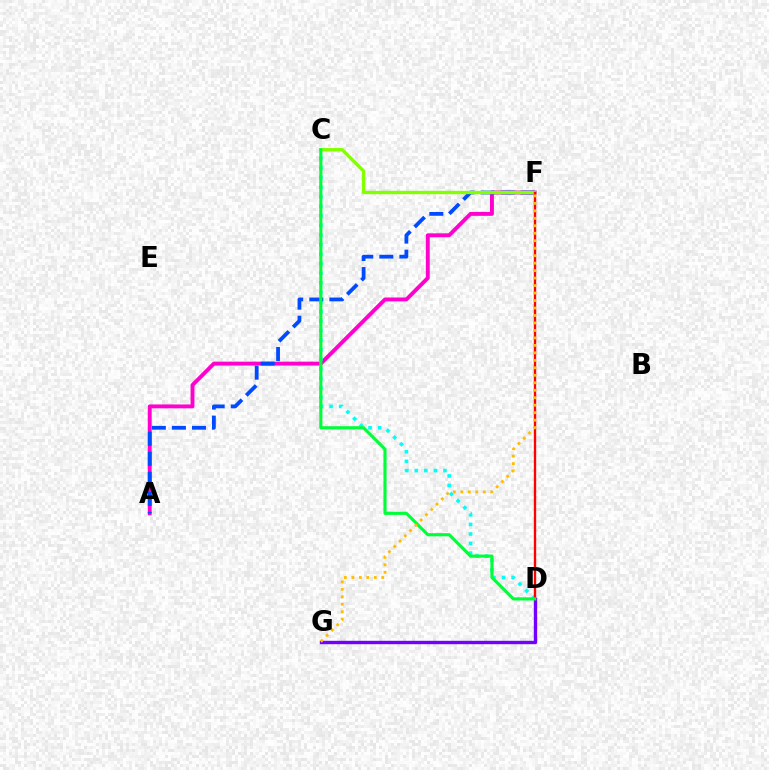{('D', 'G'): [{'color': '#7200ff', 'line_style': 'solid', 'thickness': 2.43}], ('A', 'F'): [{'color': '#ff00cf', 'line_style': 'solid', 'thickness': 2.8}, {'color': '#004bff', 'line_style': 'dashed', 'thickness': 2.72}], ('C', 'D'): [{'color': '#00fff6', 'line_style': 'dotted', 'thickness': 2.6}, {'color': '#00ff39', 'line_style': 'solid', 'thickness': 2.26}], ('C', 'F'): [{'color': '#84ff00', 'line_style': 'solid', 'thickness': 2.42}], ('D', 'F'): [{'color': '#ff0000', 'line_style': 'solid', 'thickness': 1.7}], ('F', 'G'): [{'color': '#ffbd00', 'line_style': 'dotted', 'thickness': 2.03}]}